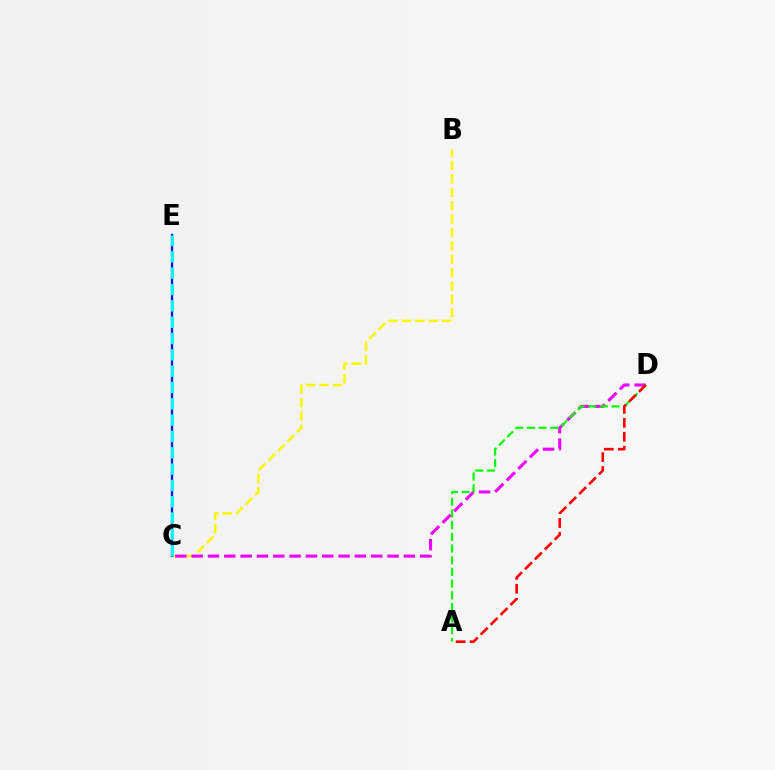{('B', 'C'): [{'color': '#fcf500', 'line_style': 'dashed', 'thickness': 1.82}], ('C', 'E'): [{'color': '#0010ff', 'line_style': 'solid', 'thickness': 1.64}, {'color': '#00fff6', 'line_style': 'dashed', 'thickness': 2.22}], ('C', 'D'): [{'color': '#ee00ff', 'line_style': 'dashed', 'thickness': 2.22}], ('A', 'D'): [{'color': '#08ff00', 'line_style': 'dashed', 'thickness': 1.59}, {'color': '#ff0000', 'line_style': 'dashed', 'thickness': 1.9}]}